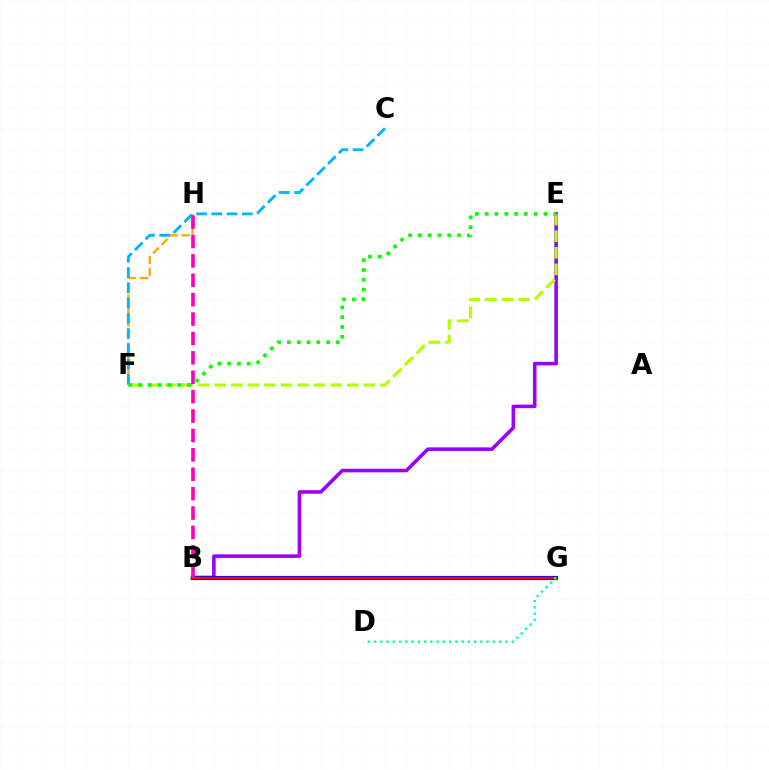{('B', 'E'): [{'color': '#9b00ff', 'line_style': 'solid', 'thickness': 2.56}], ('B', 'G'): [{'color': '#0010ff', 'line_style': 'solid', 'thickness': 3.0}, {'color': '#ff0000', 'line_style': 'solid', 'thickness': 1.71}], ('E', 'F'): [{'color': '#b3ff00', 'line_style': 'dashed', 'thickness': 2.25}, {'color': '#08ff00', 'line_style': 'dotted', 'thickness': 2.66}], ('F', 'H'): [{'color': '#ffa500', 'line_style': 'dashed', 'thickness': 1.63}], ('B', 'H'): [{'color': '#ff00bd', 'line_style': 'dashed', 'thickness': 2.63}], ('C', 'F'): [{'color': '#00b5ff', 'line_style': 'dashed', 'thickness': 2.07}], ('D', 'G'): [{'color': '#00ff9d', 'line_style': 'dotted', 'thickness': 1.7}]}